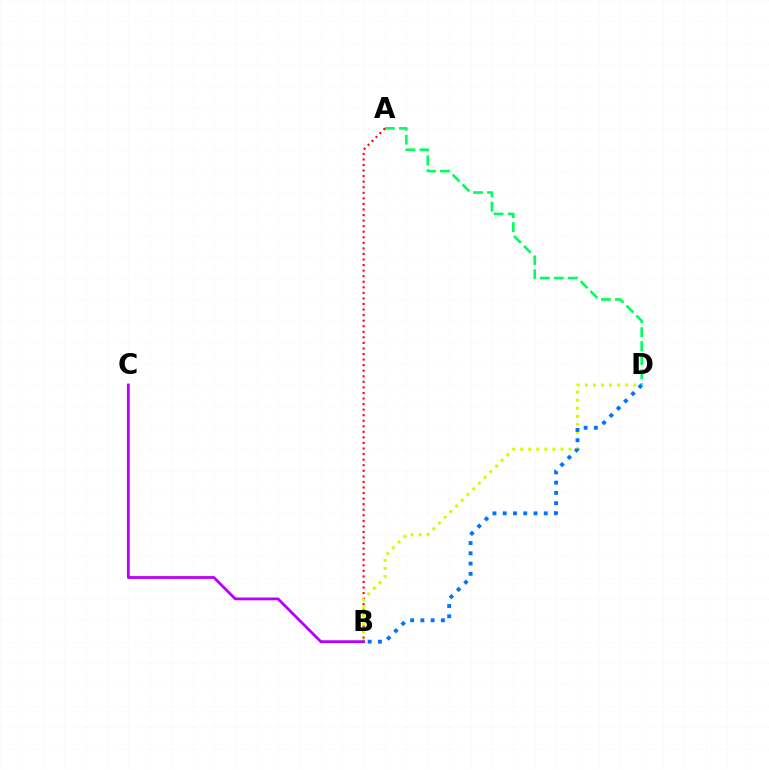{('A', 'D'): [{'color': '#00ff5c', 'line_style': 'dashed', 'thickness': 1.9}], ('A', 'B'): [{'color': '#ff0000', 'line_style': 'dotted', 'thickness': 1.51}], ('B', 'D'): [{'color': '#d1ff00', 'line_style': 'dotted', 'thickness': 2.19}, {'color': '#0074ff', 'line_style': 'dotted', 'thickness': 2.79}], ('B', 'C'): [{'color': '#b900ff', 'line_style': 'solid', 'thickness': 2.01}]}